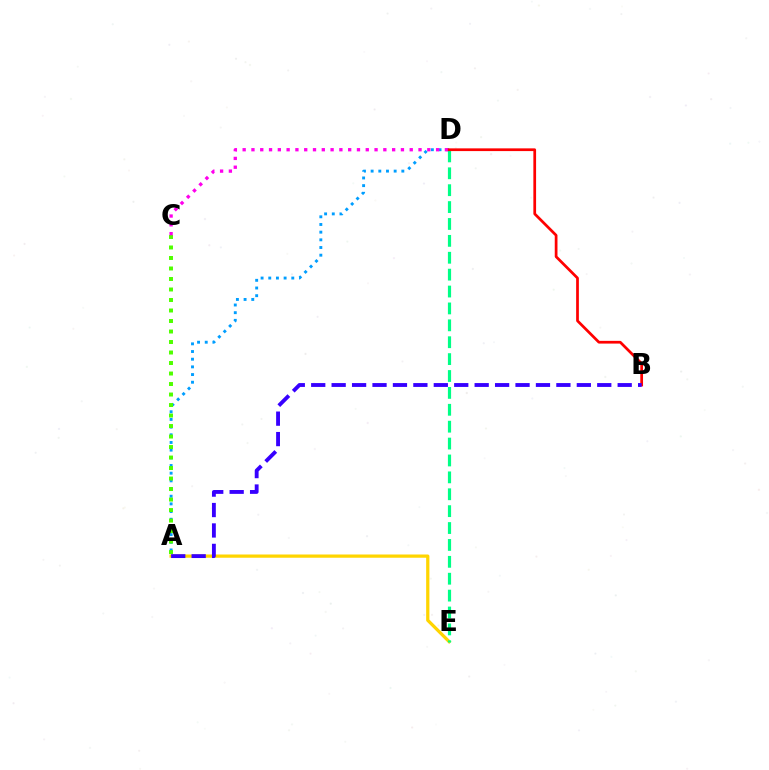{('A', 'D'): [{'color': '#009eff', 'line_style': 'dotted', 'thickness': 2.09}], ('A', 'E'): [{'color': '#ffd500', 'line_style': 'solid', 'thickness': 2.34}], ('D', 'E'): [{'color': '#00ff86', 'line_style': 'dashed', 'thickness': 2.29}], ('A', 'C'): [{'color': '#4fff00', 'line_style': 'dotted', 'thickness': 2.85}], ('C', 'D'): [{'color': '#ff00ed', 'line_style': 'dotted', 'thickness': 2.39}], ('B', 'D'): [{'color': '#ff0000', 'line_style': 'solid', 'thickness': 1.96}], ('A', 'B'): [{'color': '#3700ff', 'line_style': 'dashed', 'thickness': 2.78}]}